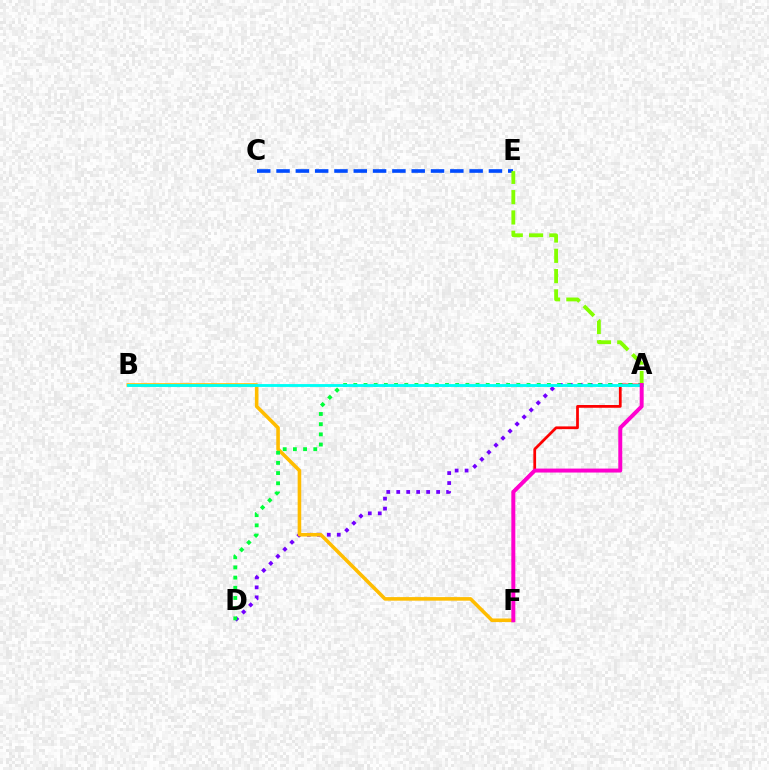{('C', 'E'): [{'color': '#004bff', 'line_style': 'dashed', 'thickness': 2.62}], ('A', 'D'): [{'color': '#7200ff', 'line_style': 'dotted', 'thickness': 2.71}, {'color': '#00ff39', 'line_style': 'dotted', 'thickness': 2.77}], ('A', 'F'): [{'color': '#ff0000', 'line_style': 'solid', 'thickness': 1.98}, {'color': '#ff00cf', 'line_style': 'solid', 'thickness': 2.85}], ('B', 'F'): [{'color': '#ffbd00', 'line_style': 'solid', 'thickness': 2.58}], ('A', 'E'): [{'color': '#84ff00', 'line_style': 'dashed', 'thickness': 2.76}], ('A', 'B'): [{'color': '#00fff6', 'line_style': 'solid', 'thickness': 2.06}]}